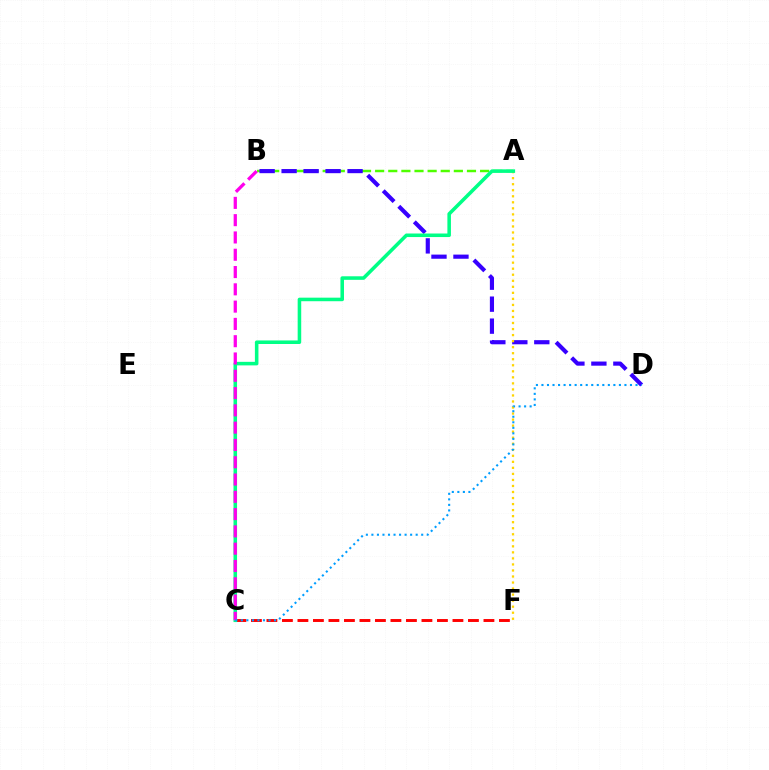{('A', 'B'): [{'color': '#4fff00', 'line_style': 'dashed', 'thickness': 1.78}], ('C', 'F'): [{'color': '#ff0000', 'line_style': 'dashed', 'thickness': 2.11}], ('B', 'D'): [{'color': '#3700ff', 'line_style': 'dashed', 'thickness': 2.99}], ('A', 'F'): [{'color': '#ffd500', 'line_style': 'dotted', 'thickness': 1.64}], ('A', 'C'): [{'color': '#00ff86', 'line_style': 'solid', 'thickness': 2.56}], ('B', 'C'): [{'color': '#ff00ed', 'line_style': 'dashed', 'thickness': 2.35}], ('C', 'D'): [{'color': '#009eff', 'line_style': 'dotted', 'thickness': 1.5}]}